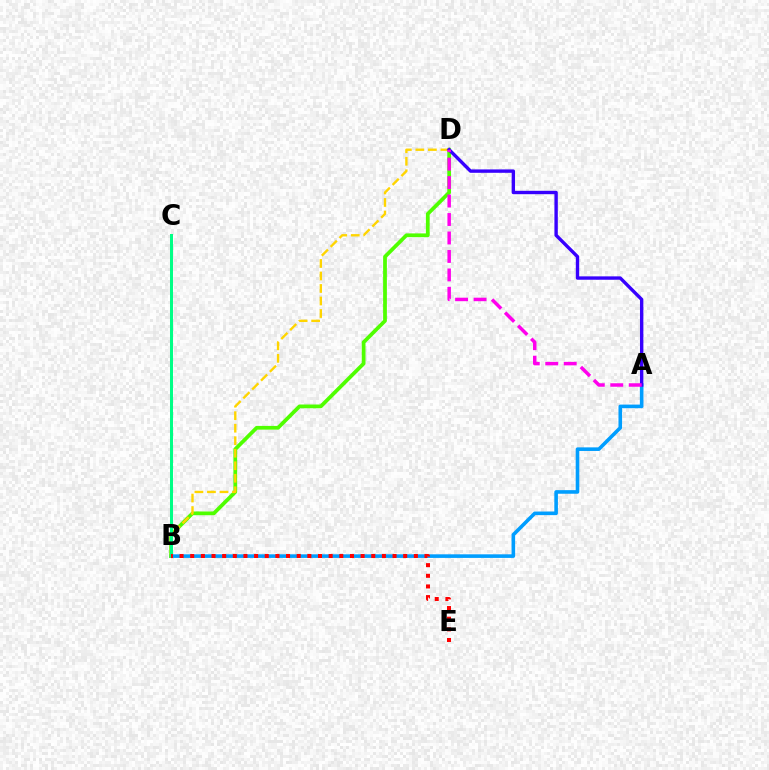{('A', 'B'): [{'color': '#009eff', 'line_style': 'solid', 'thickness': 2.59}], ('B', 'D'): [{'color': '#4fff00', 'line_style': 'solid', 'thickness': 2.7}, {'color': '#ffd500', 'line_style': 'dashed', 'thickness': 1.7}], ('A', 'D'): [{'color': '#3700ff', 'line_style': 'solid', 'thickness': 2.44}, {'color': '#ff00ed', 'line_style': 'dashed', 'thickness': 2.51}], ('B', 'C'): [{'color': '#00ff86', 'line_style': 'solid', 'thickness': 2.17}], ('B', 'E'): [{'color': '#ff0000', 'line_style': 'dotted', 'thickness': 2.89}]}